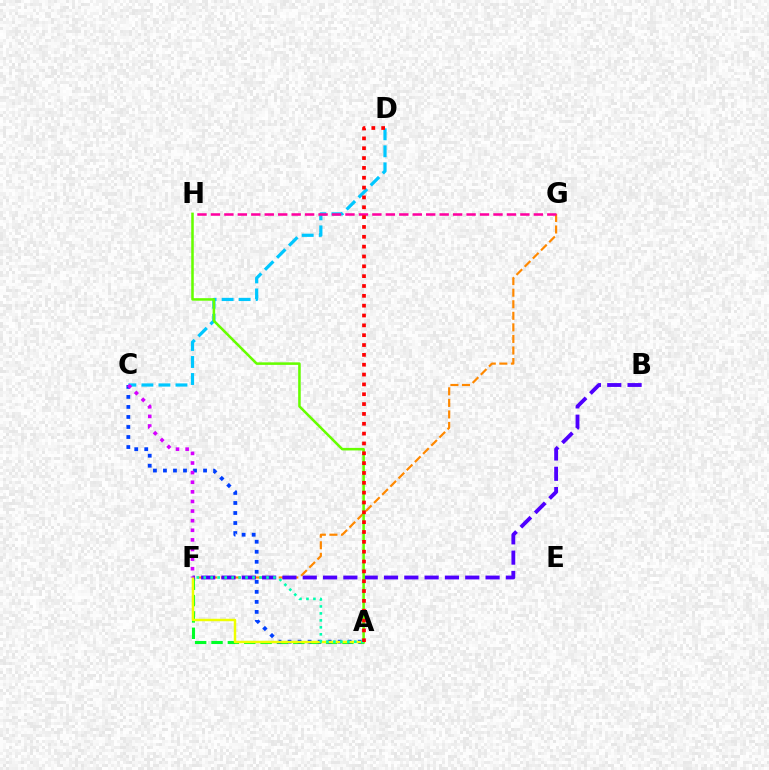{('F', 'G'): [{'color': '#ff8800', 'line_style': 'dashed', 'thickness': 1.57}], ('A', 'F'): [{'color': '#00ff27', 'line_style': 'dashed', 'thickness': 2.22}, {'color': '#eeff00', 'line_style': 'solid', 'thickness': 1.77}, {'color': '#00ffaf', 'line_style': 'dotted', 'thickness': 1.89}], ('B', 'F'): [{'color': '#4f00ff', 'line_style': 'dashed', 'thickness': 2.76}], ('C', 'D'): [{'color': '#00c7ff', 'line_style': 'dashed', 'thickness': 2.31}], ('G', 'H'): [{'color': '#ff00a0', 'line_style': 'dashed', 'thickness': 1.83}], ('A', 'C'): [{'color': '#003fff', 'line_style': 'dotted', 'thickness': 2.72}], ('C', 'F'): [{'color': '#d600ff', 'line_style': 'dotted', 'thickness': 2.61}], ('A', 'H'): [{'color': '#66ff00', 'line_style': 'solid', 'thickness': 1.83}], ('A', 'D'): [{'color': '#ff0000', 'line_style': 'dotted', 'thickness': 2.67}]}